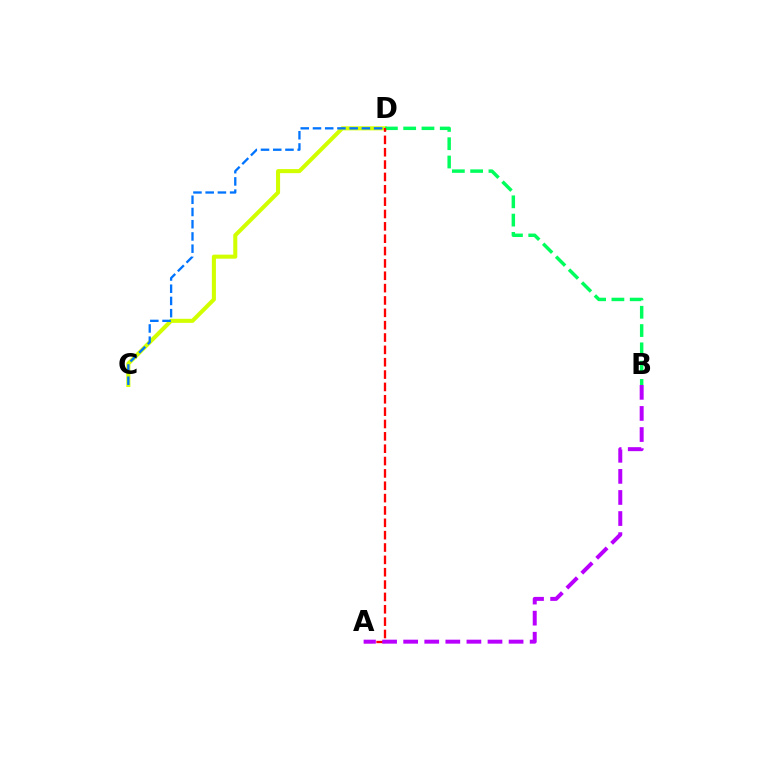{('C', 'D'): [{'color': '#d1ff00', 'line_style': 'solid', 'thickness': 2.92}, {'color': '#0074ff', 'line_style': 'dashed', 'thickness': 1.66}], ('B', 'D'): [{'color': '#00ff5c', 'line_style': 'dashed', 'thickness': 2.48}], ('A', 'D'): [{'color': '#ff0000', 'line_style': 'dashed', 'thickness': 1.68}], ('A', 'B'): [{'color': '#b900ff', 'line_style': 'dashed', 'thickness': 2.86}]}